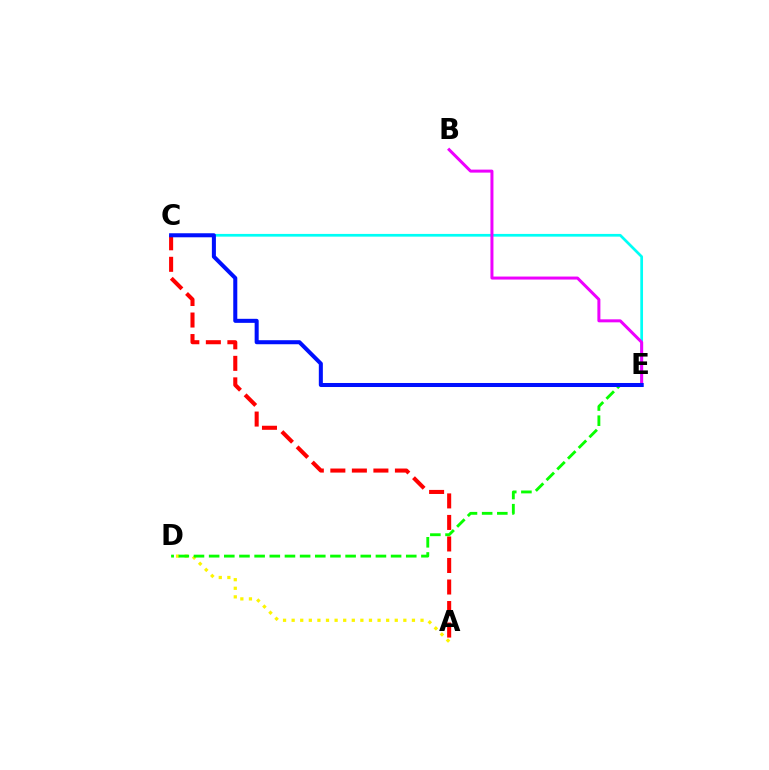{('A', 'C'): [{'color': '#ff0000', 'line_style': 'dashed', 'thickness': 2.92}], ('A', 'D'): [{'color': '#fcf500', 'line_style': 'dotted', 'thickness': 2.33}], ('C', 'E'): [{'color': '#00fff6', 'line_style': 'solid', 'thickness': 1.96}, {'color': '#0010ff', 'line_style': 'solid', 'thickness': 2.9}], ('D', 'E'): [{'color': '#08ff00', 'line_style': 'dashed', 'thickness': 2.06}], ('B', 'E'): [{'color': '#ee00ff', 'line_style': 'solid', 'thickness': 2.16}]}